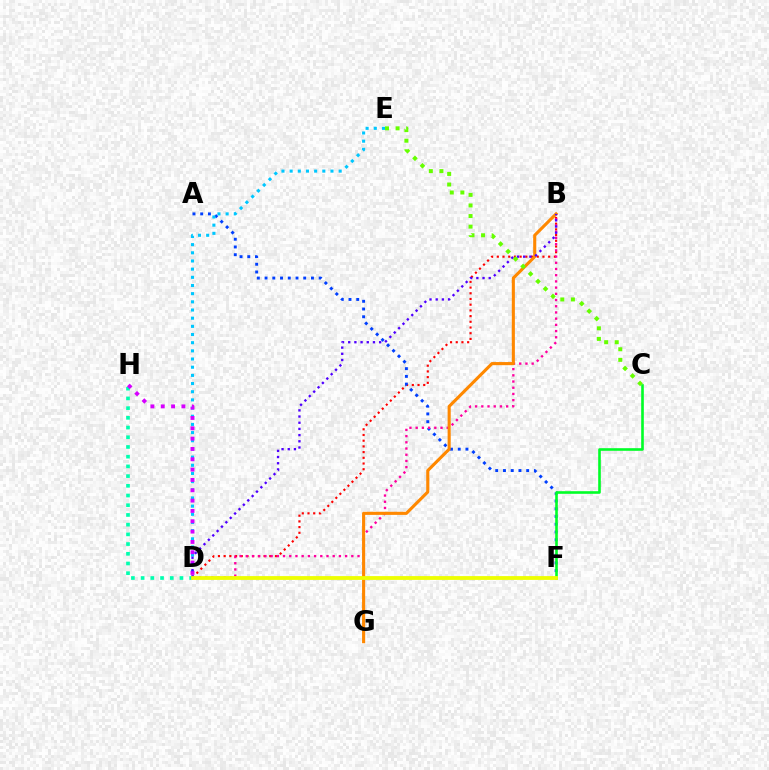{('D', 'H'): [{'color': '#00ffaf', 'line_style': 'dotted', 'thickness': 2.64}, {'color': '#d600ff', 'line_style': 'dotted', 'thickness': 2.81}], ('B', 'D'): [{'color': '#ff0000', 'line_style': 'dotted', 'thickness': 1.55}, {'color': '#ff00a0', 'line_style': 'dotted', 'thickness': 1.69}, {'color': '#4f00ff', 'line_style': 'dotted', 'thickness': 1.68}], ('A', 'F'): [{'color': '#003fff', 'line_style': 'dotted', 'thickness': 2.1}], ('B', 'G'): [{'color': '#ff8800', 'line_style': 'solid', 'thickness': 2.23}], ('C', 'F'): [{'color': '#00ff27', 'line_style': 'solid', 'thickness': 1.89}], ('D', 'E'): [{'color': '#00c7ff', 'line_style': 'dotted', 'thickness': 2.22}], ('D', 'F'): [{'color': '#eeff00', 'line_style': 'solid', 'thickness': 2.74}], ('C', 'E'): [{'color': '#66ff00', 'line_style': 'dotted', 'thickness': 2.88}]}